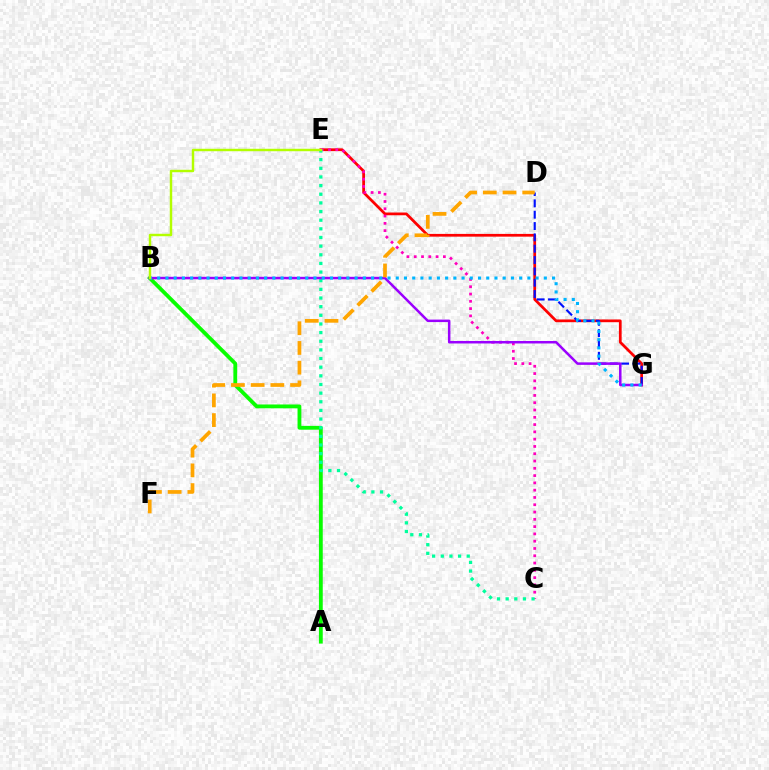{('E', 'G'): [{'color': '#ff0000', 'line_style': 'solid', 'thickness': 1.98}], ('A', 'B'): [{'color': '#08ff00', 'line_style': 'solid', 'thickness': 2.75}], ('C', 'E'): [{'color': '#ff00bd', 'line_style': 'dotted', 'thickness': 1.98}, {'color': '#00ff9d', 'line_style': 'dotted', 'thickness': 2.35}], ('D', 'G'): [{'color': '#0010ff', 'line_style': 'dashed', 'thickness': 1.54}], ('B', 'G'): [{'color': '#9b00ff', 'line_style': 'solid', 'thickness': 1.8}, {'color': '#00b5ff', 'line_style': 'dotted', 'thickness': 2.24}], ('D', 'F'): [{'color': '#ffa500', 'line_style': 'dashed', 'thickness': 2.68}], ('B', 'E'): [{'color': '#b3ff00', 'line_style': 'solid', 'thickness': 1.76}]}